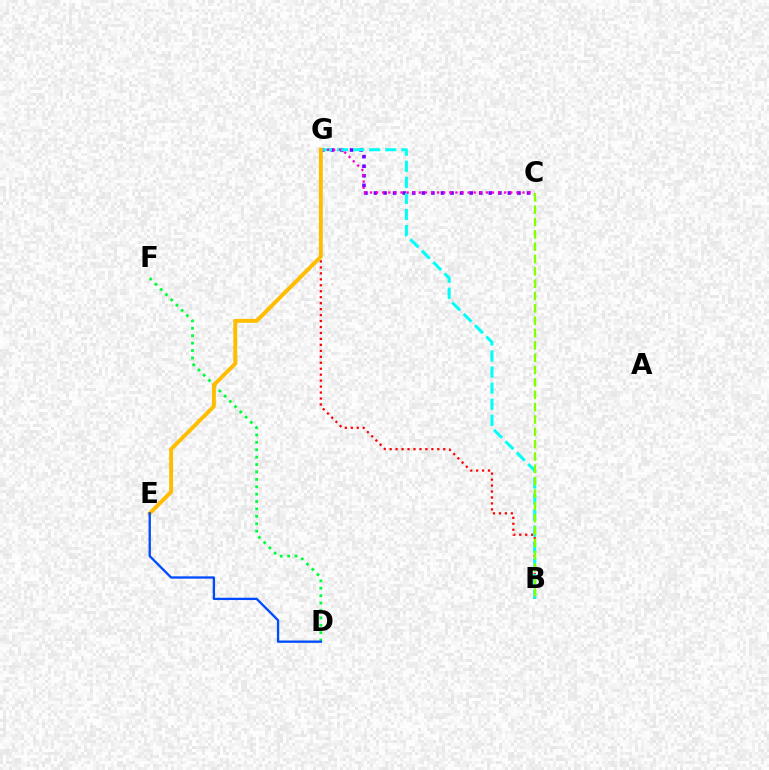{('B', 'G'): [{'color': '#ff0000', 'line_style': 'dotted', 'thickness': 1.62}, {'color': '#00fff6', 'line_style': 'dashed', 'thickness': 2.18}], ('C', 'G'): [{'color': '#7200ff', 'line_style': 'dotted', 'thickness': 2.6}, {'color': '#ff00cf', 'line_style': 'dotted', 'thickness': 1.66}], ('D', 'F'): [{'color': '#00ff39', 'line_style': 'dotted', 'thickness': 2.01}], ('E', 'G'): [{'color': '#ffbd00', 'line_style': 'solid', 'thickness': 2.81}], ('B', 'C'): [{'color': '#84ff00', 'line_style': 'dashed', 'thickness': 1.68}], ('D', 'E'): [{'color': '#004bff', 'line_style': 'solid', 'thickness': 1.67}]}